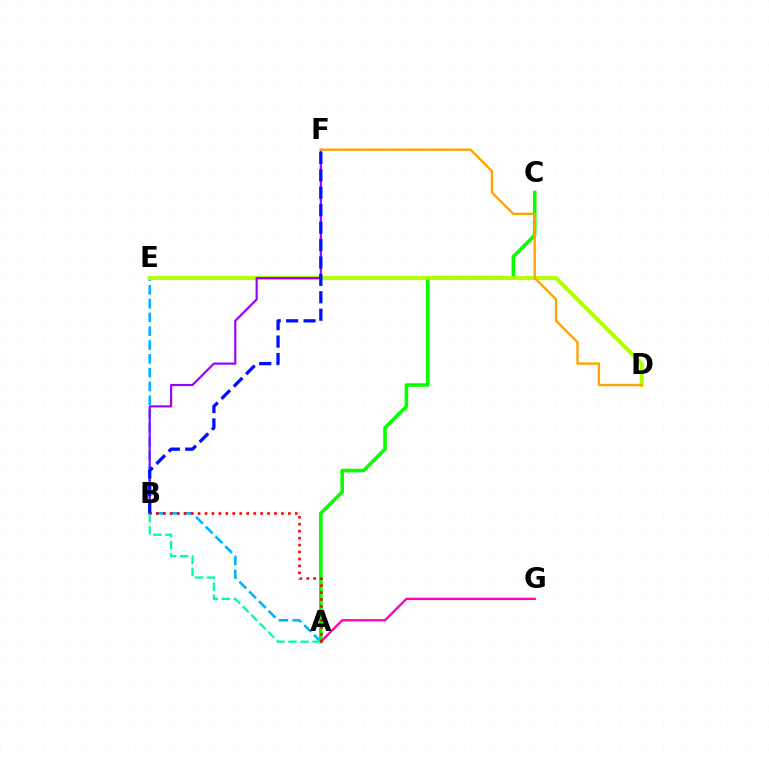{('A', 'E'): [{'color': '#00b5ff', 'line_style': 'dashed', 'thickness': 1.88}], ('A', 'C'): [{'color': '#08ff00', 'line_style': 'solid', 'thickness': 2.59}], ('A', 'G'): [{'color': '#ff00bd', 'line_style': 'solid', 'thickness': 1.68}], ('D', 'E'): [{'color': '#b3ff00', 'line_style': 'solid', 'thickness': 2.87}], ('B', 'F'): [{'color': '#9b00ff', 'line_style': 'solid', 'thickness': 1.57}, {'color': '#0010ff', 'line_style': 'dashed', 'thickness': 2.37}], ('D', 'F'): [{'color': '#ffa500', 'line_style': 'solid', 'thickness': 1.7}], ('A', 'B'): [{'color': '#00ff9d', 'line_style': 'dashed', 'thickness': 1.64}, {'color': '#ff0000', 'line_style': 'dotted', 'thickness': 1.89}]}